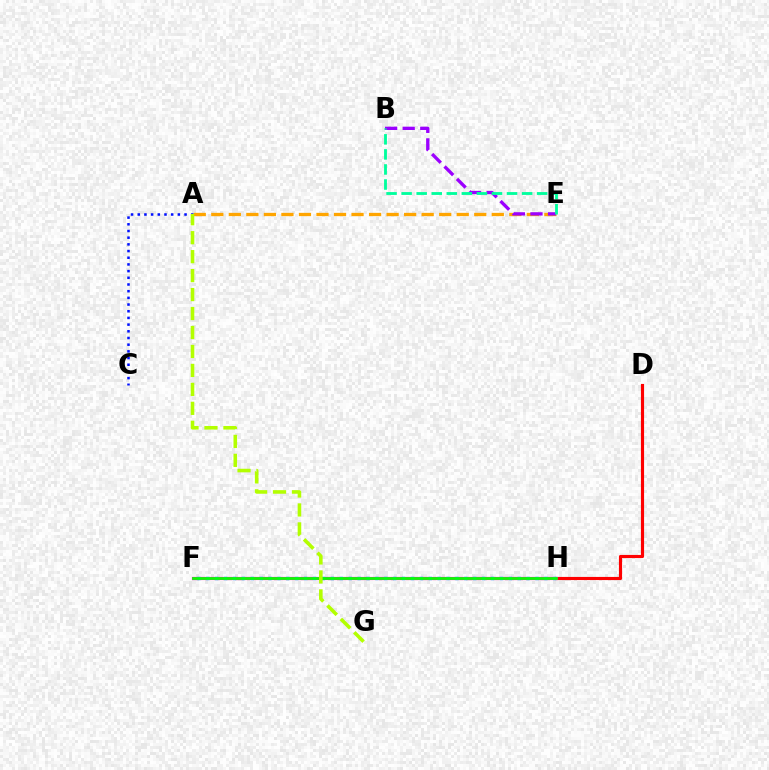{('A', 'E'): [{'color': '#ffa500', 'line_style': 'dashed', 'thickness': 2.38}], ('D', 'H'): [{'color': '#ff0000', 'line_style': 'solid', 'thickness': 2.26}], ('F', 'H'): [{'color': '#ff00bd', 'line_style': 'solid', 'thickness': 2.28}, {'color': '#00b5ff', 'line_style': 'dotted', 'thickness': 2.42}, {'color': '#08ff00', 'line_style': 'solid', 'thickness': 1.93}], ('A', 'C'): [{'color': '#0010ff', 'line_style': 'dotted', 'thickness': 1.82}], ('B', 'E'): [{'color': '#9b00ff', 'line_style': 'dashed', 'thickness': 2.39}, {'color': '#00ff9d', 'line_style': 'dashed', 'thickness': 2.05}], ('A', 'G'): [{'color': '#b3ff00', 'line_style': 'dashed', 'thickness': 2.58}]}